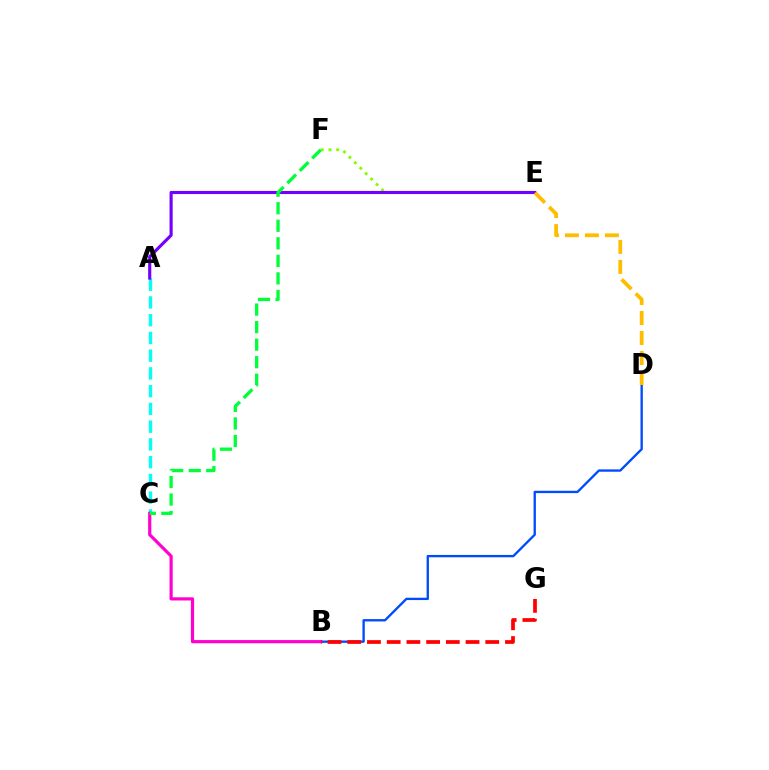{('E', 'F'): [{'color': '#84ff00', 'line_style': 'dotted', 'thickness': 2.09}], ('B', 'D'): [{'color': '#004bff', 'line_style': 'solid', 'thickness': 1.68}], ('A', 'C'): [{'color': '#00fff6', 'line_style': 'dashed', 'thickness': 2.41}], ('B', 'C'): [{'color': '#ff00cf', 'line_style': 'solid', 'thickness': 2.29}], ('B', 'G'): [{'color': '#ff0000', 'line_style': 'dashed', 'thickness': 2.68}], ('A', 'E'): [{'color': '#7200ff', 'line_style': 'solid', 'thickness': 2.25}], ('C', 'F'): [{'color': '#00ff39', 'line_style': 'dashed', 'thickness': 2.38}], ('D', 'E'): [{'color': '#ffbd00', 'line_style': 'dashed', 'thickness': 2.72}]}